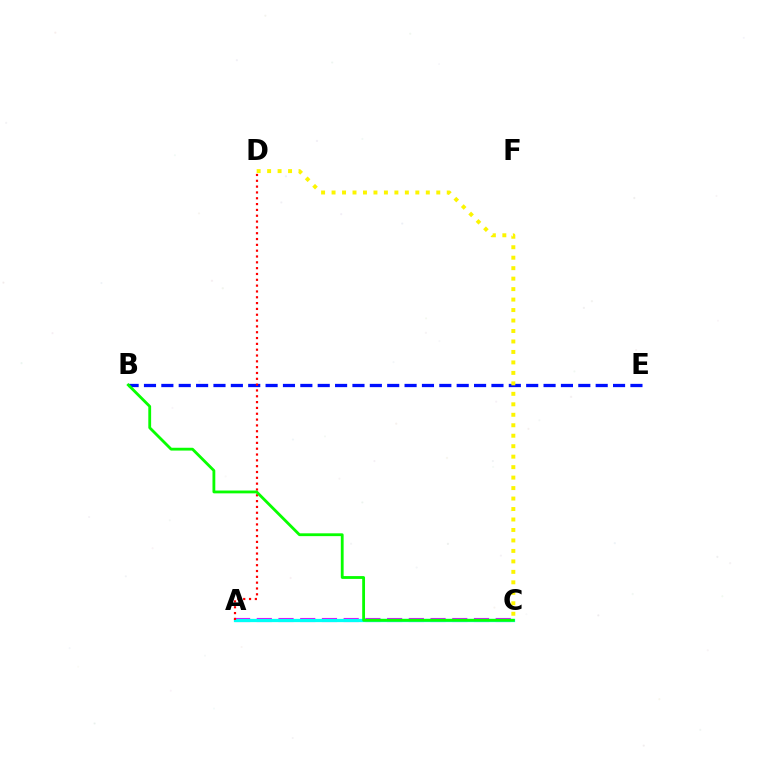{('A', 'C'): [{'color': '#ee00ff', 'line_style': 'dashed', 'thickness': 2.95}, {'color': '#00fff6', 'line_style': 'solid', 'thickness': 2.35}], ('B', 'E'): [{'color': '#0010ff', 'line_style': 'dashed', 'thickness': 2.36}], ('A', 'D'): [{'color': '#ff0000', 'line_style': 'dotted', 'thickness': 1.58}], ('B', 'C'): [{'color': '#08ff00', 'line_style': 'solid', 'thickness': 2.03}], ('C', 'D'): [{'color': '#fcf500', 'line_style': 'dotted', 'thickness': 2.85}]}